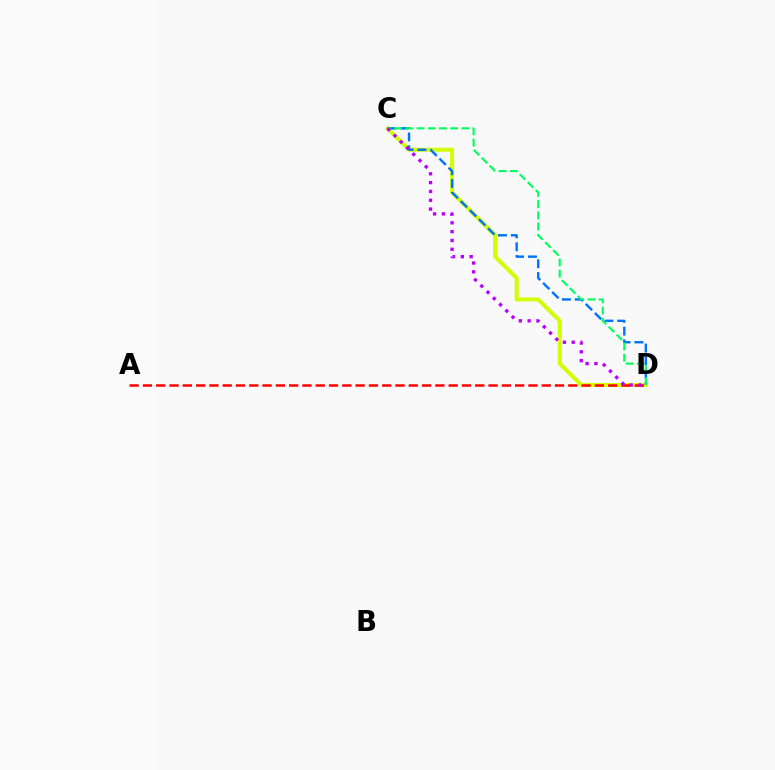{('C', 'D'): [{'color': '#d1ff00', 'line_style': 'solid', 'thickness': 2.89}, {'color': '#0074ff', 'line_style': 'dashed', 'thickness': 1.74}, {'color': '#00ff5c', 'line_style': 'dashed', 'thickness': 1.52}, {'color': '#b900ff', 'line_style': 'dotted', 'thickness': 2.4}], ('A', 'D'): [{'color': '#ff0000', 'line_style': 'dashed', 'thickness': 1.81}]}